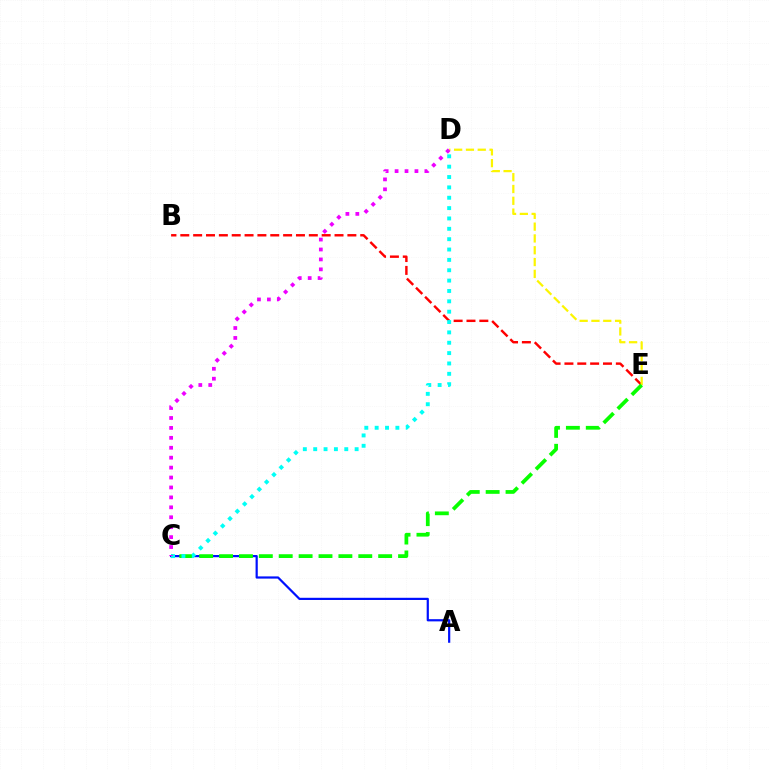{('B', 'E'): [{'color': '#ff0000', 'line_style': 'dashed', 'thickness': 1.75}], ('D', 'E'): [{'color': '#fcf500', 'line_style': 'dashed', 'thickness': 1.6}], ('A', 'C'): [{'color': '#0010ff', 'line_style': 'solid', 'thickness': 1.59}], ('C', 'E'): [{'color': '#08ff00', 'line_style': 'dashed', 'thickness': 2.7}], ('C', 'D'): [{'color': '#00fff6', 'line_style': 'dotted', 'thickness': 2.81}, {'color': '#ee00ff', 'line_style': 'dotted', 'thickness': 2.7}]}